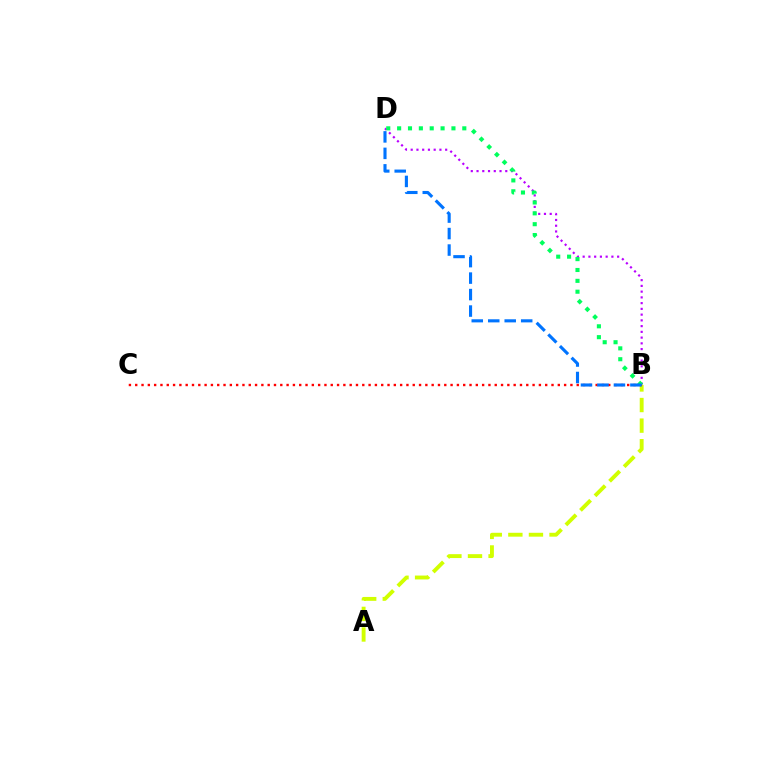{('A', 'B'): [{'color': '#d1ff00', 'line_style': 'dashed', 'thickness': 2.8}], ('B', 'D'): [{'color': '#b900ff', 'line_style': 'dotted', 'thickness': 1.56}, {'color': '#00ff5c', 'line_style': 'dotted', 'thickness': 2.95}, {'color': '#0074ff', 'line_style': 'dashed', 'thickness': 2.24}], ('B', 'C'): [{'color': '#ff0000', 'line_style': 'dotted', 'thickness': 1.71}]}